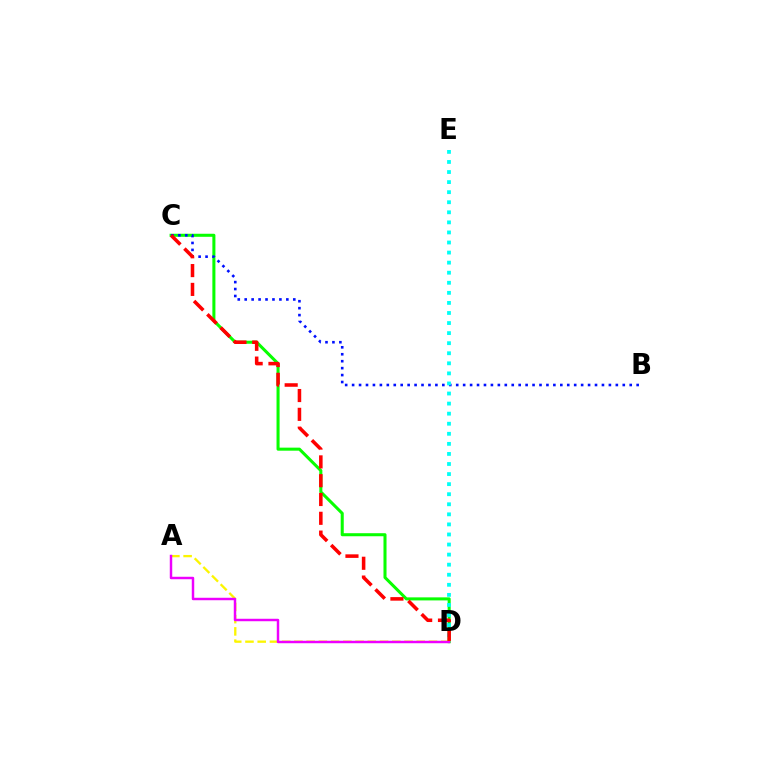{('C', 'D'): [{'color': '#08ff00', 'line_style': 'solid', 'thickness': 2.19}, {'color': '#ff0000', 'line_style': 'dashed', 'thickness': 2.55}], ('B', 'C'): [{'color': '#0010ff', 'line_style': 'dotted', 'thickness': 1.89}], ('A', 'D'): [{'color': '#fcf500', 'line_style': 'dashed', 'thickness': 1.66}, {'color': '#ee00ff', 'line_style': 'solid', 'thickness': 1.77}], ('D', 'E'): [{'color': '#00fff6', 'line_style': 'dotted', 'thickness': 2.74}]}